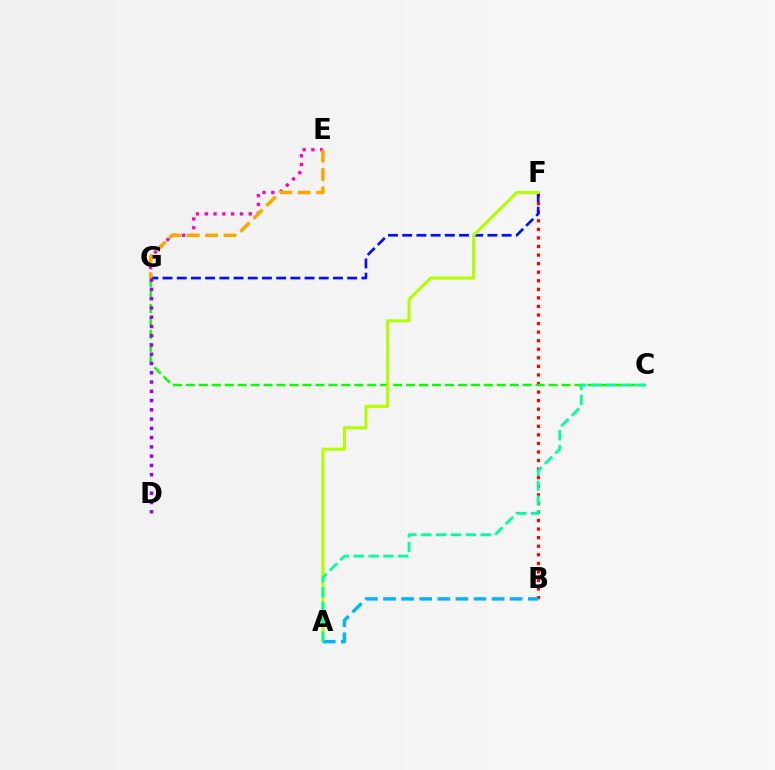{('B', 'F'): [{'color': '#ff0000', 'line_style': 'dotted', 'thickness': 2.33}], ('F', 'G'): [{'color': '#0010ff', 'line_style': 'dashed', 'thickness': 1.93}], ('C', 'G'): [{'color': '#08ff00', 'line_style': 'dashed', 'thickness': 1.76}], ('A', 'F'): [{'color': '#b3ff00', 'line_style': 'solid', 'thickness': 2.21}], ('A', 'B'): [{'color': '#00b5ff', 'line_style': 'dashed', 'thickness': 2.46}], ('E', 'G'): [{'color': '#ff00bd', 'line_style': 'dotted', 'thickness': 2.39}, {'color': '#ffa500', 'line_style': 'dashed', 'thickness': 2.5}], ('A', 'C'): [{'color': '#00ff9d', 'line_style': 'dashed', 'thickness': 2.02}], ('D', 'G'): [{'color': '#9b00ff', 'line_style': 'dotted', 'thickness': 2.52}]}